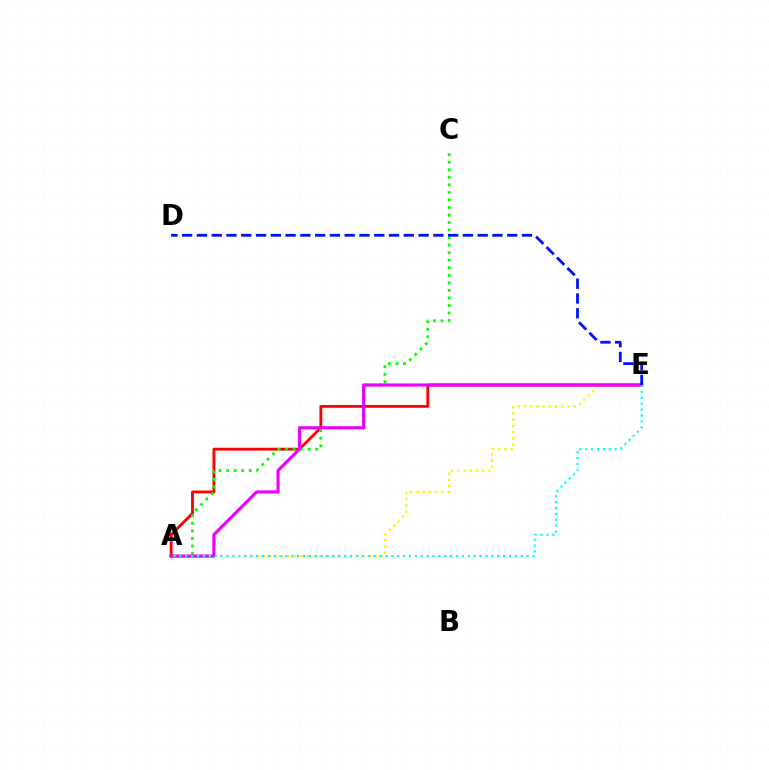{('A', 'E'): [{'color': '#fcf500', 'line_style': 'dotted', 'thickness': 1.69}, {'color': '#ff0000', 'line_style': 'solid', 'thickness': 2.04}, {'color': '#ee00ff', 'line_style': 'solid', 'thickness': 2.26}, {'color': '#00fff6', 'line_style': 'dotted', 'thickness': 1.6}], ('A', 'C'): [{'color': '#08ff00', 'line_style': 'dotted', 'thickness': 2.05}], ('D', 'E'): [{'color': '#0010ff', 'line_style': 'dashed', 'thickness': 2.01}]}